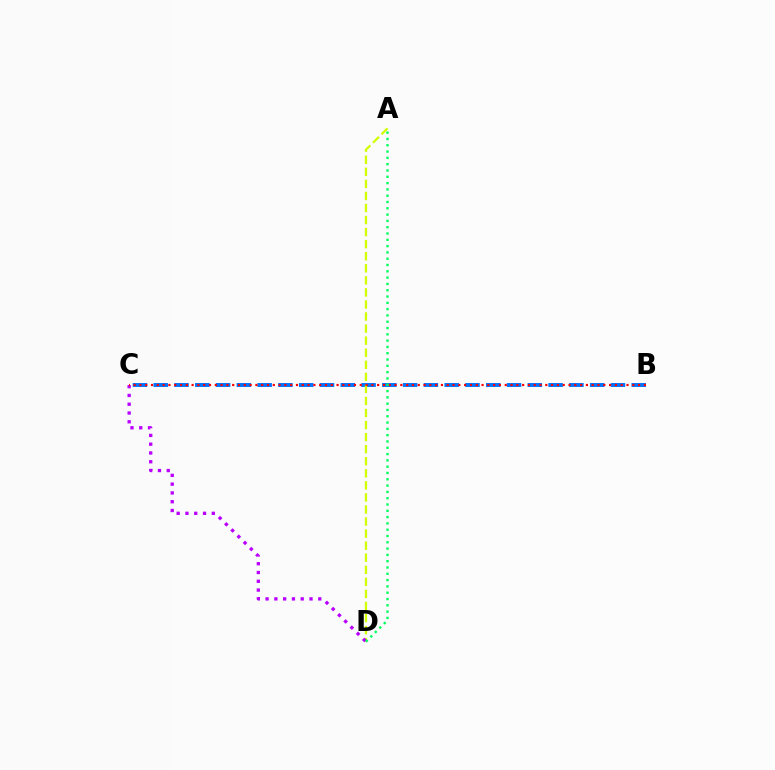{('B', 'C'): [{'color': '#0074ff', 'line_style': 'dashed', 'thickness': 2.82}, {'color': '#ff0000', 'line_style': 'dotted', 'thickness': 1.58}], ('A', 'D'): [{'color': '#d1ff00', 'line_style': 'dashed', 'thickness': 1.64}, {'color': '#00ff5c', 'line_style': 'dotted', 'thickness': 1.71}], ('C', 'D'): [{'color': '#b900ff', 'line_style': 'dotted', 'thickness': 2.39}]}